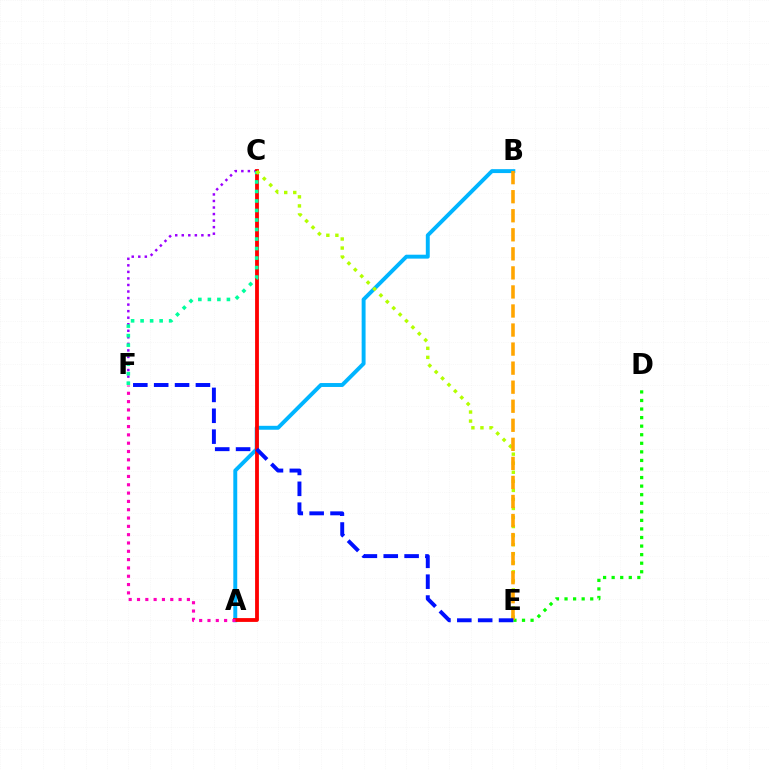{('C', 'F'): [{'color': '#9b00ff', 'line_style': 'dotted', 'thickness': 1.78}, {'color': '#00ff9d', 'line_style': 'dotted', 'thickness': 2.59}], ('A', 'B'): [{'color': '#00b5ff', 'line_style': 'solid', 'thickness': 2.82}], ('A', 'C'): [{'color': '#ff0000', 'line_style': 'solid', 'thickness': 2.75}], ('D', 'E'): [{'color': '#08ff00', 'line_style': 'dotted', 'thickness': 2.33}], ('A', 'F'): [{'color': '#ff00bd', 'line_style': 'dotted', 'thickness': 2.26}], ('C', 'E'): [{'color': '#b3ff00', 'line_style': 'dotted', 'thickness': 2.46}], ('B', 'E'): [{'color': '#ffa500', 'line_style': 'dashed', 'thickness': 2.59}], ('E', 'F'): [{'color': '#0010ff', 'line_style': 'dashed', 'thickness': 2.83}]}